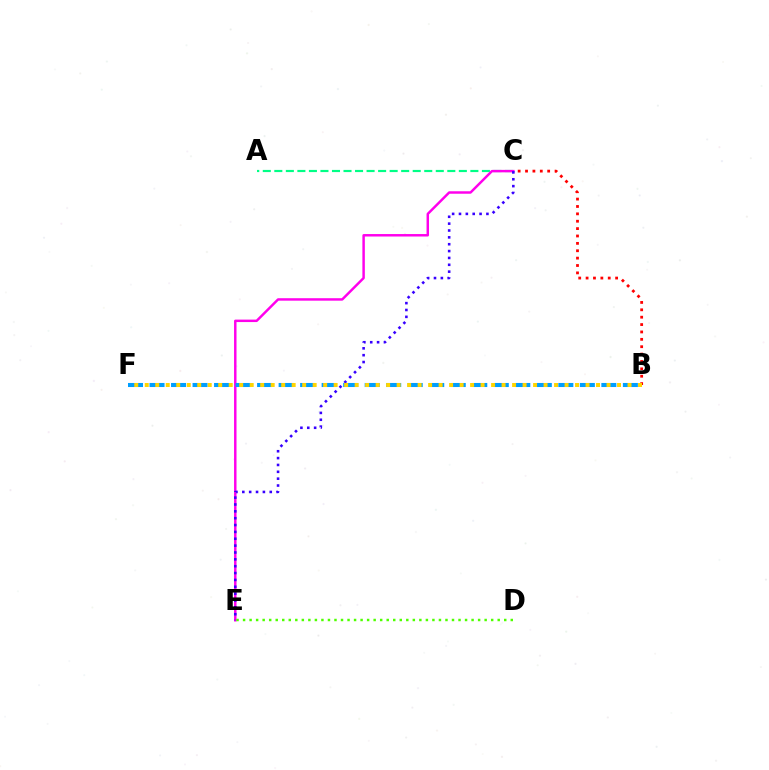{('B', 'C'): [{'color': '#ff0000', 'line_style': 'dotted', 'thickness': 2.01}], ('A', 'C'): [{'color': '#00ff86', 'line_style': 'dashed', 'thickness': 1.57}], ('C', 'E'): [{'color': '#ff00ed', 'line_style': 'solid', 'thickness': 1.78}, {'color': '#3700ff', 'line_style': 'dotted', 'thickness': 1.86}], ('B', 'F'): [{'color': '#009eff', 'line_style': 'dashed', 'thickness': 2.92}, {'color': '#ffd500', 'line_style': 'dotted', 'thickness': 2.85}], ('D', 'E'): [{'color': '#4fff00', 'line_style': 'dotted', 'thickness': 1.77}]}